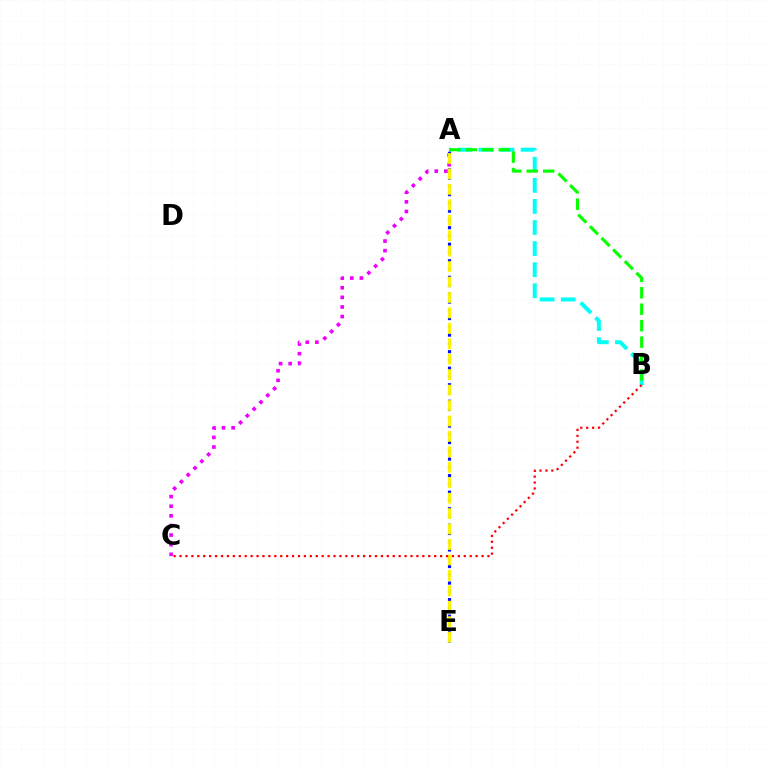{('A', 'C'): [{'color': '#ee00ff', 'line_style': 'dotted', 'thickness': 2.61}], ('A', 'B'): [{'color': '#00fff6', 'line_style': 'dashed', 'thickness': 2.87}, {'color': '#08ff00', 'line_style': 'dashed', 'thickness': 2.23}], ('A', 'E'): [{'color': '#0010ff', 'line_style': 'dotted', 'thickness': 2.25}, {'color': '#fcf500', 'line_style': 'dashed', 'thickness': 2.1}], ('B', 'C'): [{'color': '#ff0000', 'line_style': 'dotted', 'thickness': 1.61}]}